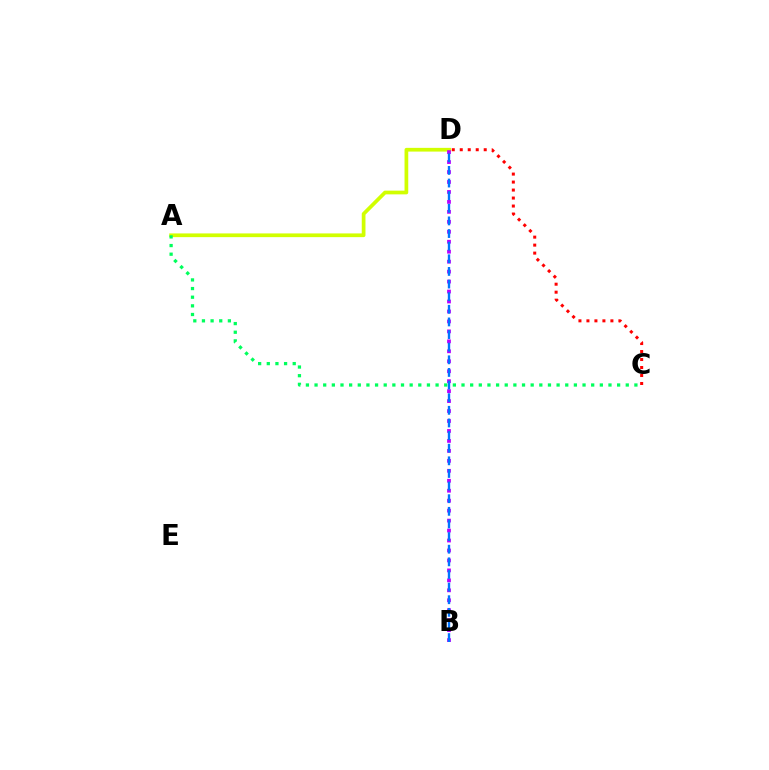{('A', 'D'): [{'color': '#d1ff00', 'line_style': 'solid', 'thickness': 2.68}], ('B', 'D'): [{'color': '#b900ff', 'line_style': 'dotted', 'thickness': 2.71}, {'color': '#0074ff', 'line_style': 'dashed', 'thickness': 1.72}], ('A', 'C'): [{'color': '#00ff5c', 'line_style': 'dotted', 'thickness': 2.35}], ('C', 'D'): [{'color': '#ff0000', 'line_style': 'dotted', 'thickness': 2.17}]}